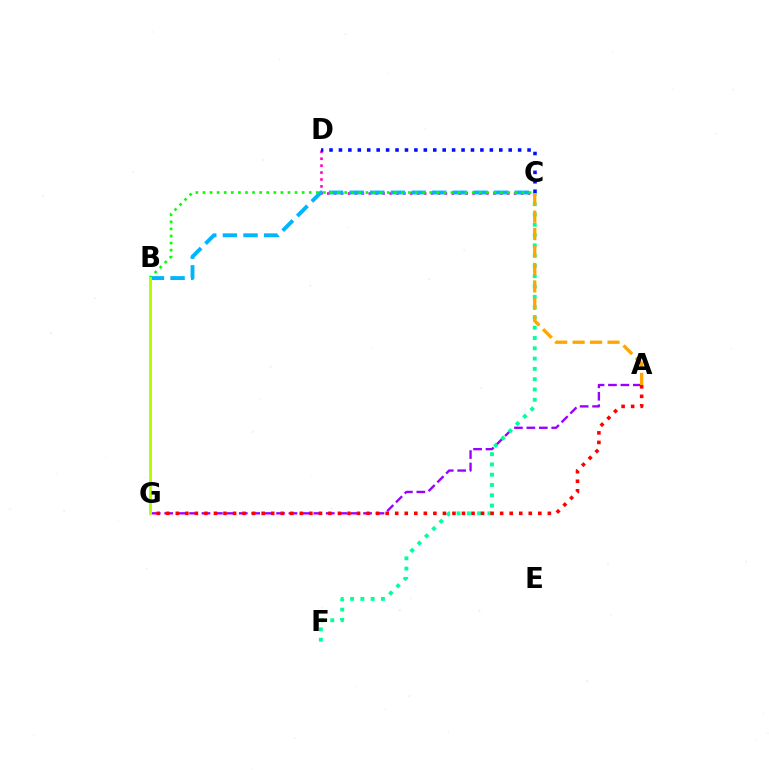{('C', 'D'): [{'color': '#ff00bd', 'line_style': 'dotted', 'thickness': 1.88}, {'color': '#0010ff', 'line_style': 'dotted', 'thickness': 2.56}], ('A', 'G'): [{'color': '#9b00ff', 'line_style': 'dashed', 'thickness': 1.69}, {'color': '#ff0000', 'line_style': 'dotted', 'thickness': 2.59}], ('C', 'F'): [{'color': '#00ff9d', 'line_style': 'dotted', 'thickness': 2.8}], ('B', 'C'): [{'color': '#00b5ff', 'line_style': 'dashed', 'thickness': 2.8}, {'color': '#08ff00', 'line_style': 'dotted', 'thickness': 1.93}], ('A', 'C'): [{'color': '#ffa500', 'line_style': 'dashed', 'thickness': 2.37}], ('B', 'G'): [{'color': '#b3ff00', 'line_style': 'solid', 'thickness': 2.14}]}